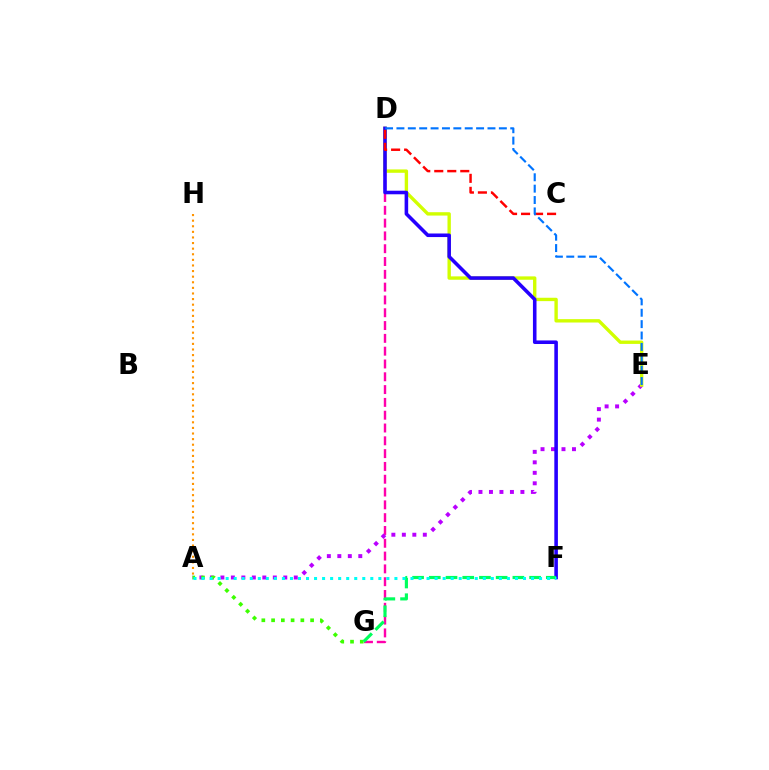{('A', 'H'): [{'color': '#ff9400', 'line_style': 'dotted', 'thickness': 1.52}], ('D', 'G'): [{'color': '#ff00ac', 'line_style': 'dashed', 'thickness': 1.74}], ('A', 'E'): [{'color': '#b900ff', 'line_style': 'dotted', 'thickness': 2.85}], ('D', 'E'): [{'color': '#d1ff00', 'line_style': 'solid', 'thickness': 2.43}, {'color': '#0074ff', 'line_style': 'dashed', 'thickness': 1.55}], ('D', 'F'): [{'color': '#2500ff', 'line_style': 'solid', 'thickness': 2.57}], ('C', 'D'): [{'color': '#ff0000', 'line_style': 'dashed', 'thickness': 1.77}], ('A', 'G'): [{'color': '#3dff00', 'line_style': 'dotted', 'thickness': 2.65}], ('F', 'G'): [{'color': '#00ff5c', 'line_style': 'dashed', 'thickness': 2.27}], ('A', 'F'): [{'color': '#00fff6', 'line_style': 'dotted', 'thickness': 2.18}]}